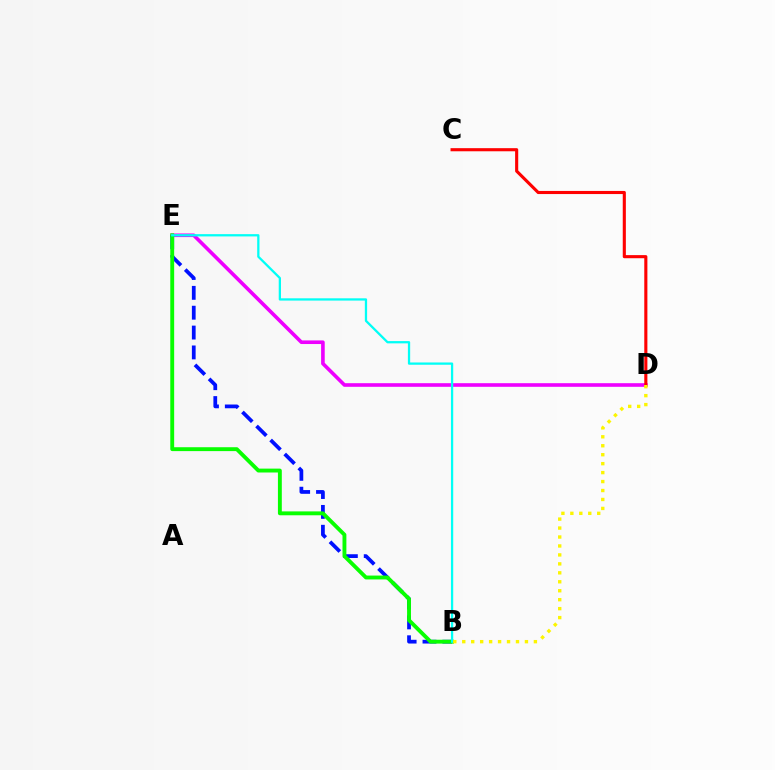{('D', 'E'): [{'color': '#ee00ff', 'line_style': 'solid', 'thickness': 2.6}], ('C', 'D'): [{'color': '#ff0000', 'line_style': 'solid', 'thickness': 2.24}], ('B', 'E'): [{'color': '#0010ff', 'line_style': 'dashed', 'thickness': 2.7}, {'color': '#08ff00', 'line_style': 'solid', 'thickness': 2.79}, {'color': '#00fff6', 'line_style': 'solid', 'thickness': 1.64}], ('B', 'D'): [{'color': '#fcf500', 'line_style': 'dotted', 'thickness': 2.43}]}